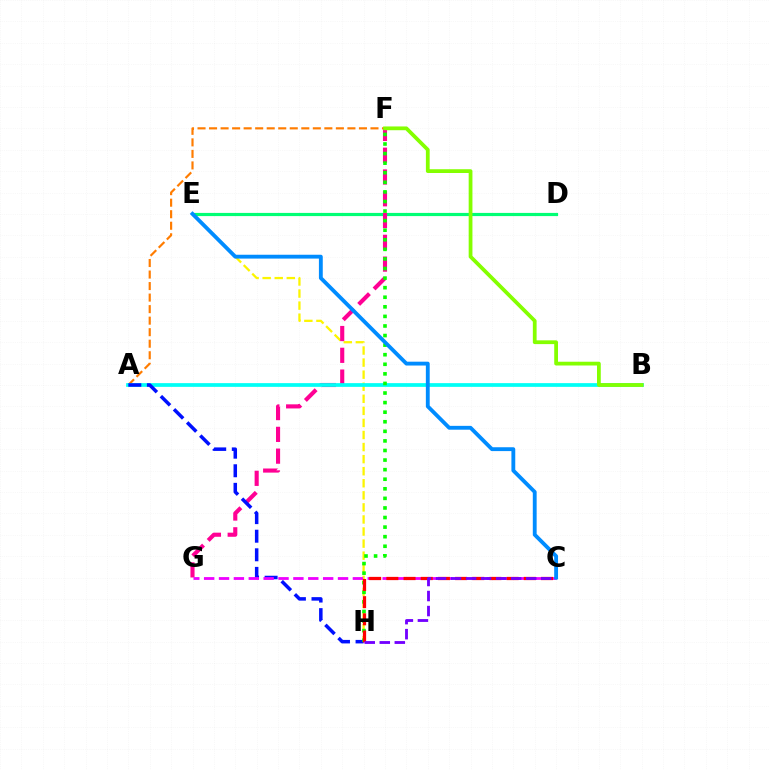{('D', 'E'): [{'color': '#00ff74', 'line_style': 'solid', 'thickness': 2.29}], ('A', 'F'): [{'color': '#ff7c00', 'line_style': 'dashed', 'thickness': 1.57}], ('E', 'H'): [{'color': '#fcf500', 'line_style': 'dashed', 'thickness': 1.64}], ('F', 'G'): [{'color': '#ff0094', 'line_style': 'dashed', 'thickness': 2.96}], ('A', 'B'): [{'color': '#00fff6', 'line_style': 'solid', 'thickness': 2.68}], ('A', 'H'): [{'color': '#0010ff', 'line_style': 'dashed', 'thickness': 2.52}], ('F', 'H'): [{'color': '#08ff00', 'line_style': 'dotted', 'thickness': 2.6}], ('C', 'G'): [{'color': '#ee00ff', 'line_style': 'dashed', 'thickness': 2.02}], ('C', 'H'): [{'color': '#ff0000', 'line_style': 'dashed', 'thickness': 2.33}, {'color': '#7200ff', 'line_style': 'dashed', 'thickness': 2.04}], ('B', 'F'): [{'color': '#84ff00', 'line_style': 'solid', 'thickness': 2.71}], ('C', 'E'): [{'color': '#008cff', 'line_style': 'solid', 'thickness': 2.77}]}